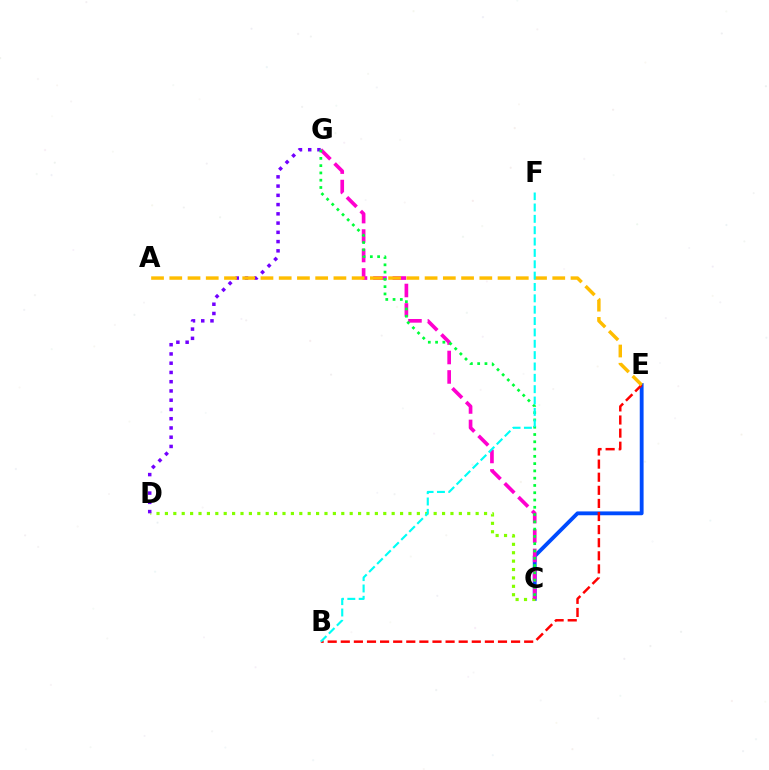{('C', 'E'): [{'color': '#004bff', 'line_style': 'solid', 'thickness': 2.76}], ('C', 'D'): [{'color': '#84ff00', 'line_style': 'dotted', 'thickness': 2.28}], ('C', 'G'): [{'color': '#ff00cf', 'line_style': 'dashed', 'thickness': 2.64}, {'color': '#00ff39', 'line_style': 'dotted', 'thickness': 1.98}], ('D', 'G'): [{'color': '#7200ff', 'line_style': 'dotted', 'thickness': 2.51}], ('B', 'E'): [{'color': '#ff0000', 'line_style': 'dashed', 'thickness': 1.78}], ('A', 'E'): [{'color': '#ffbd00', 'line_style': 'dashed', 'thickness': 2.48}], ('B', 'F'): [{'color': '#00fff6', 'line_style': 'dashed', 'thickness': 1.54}]}